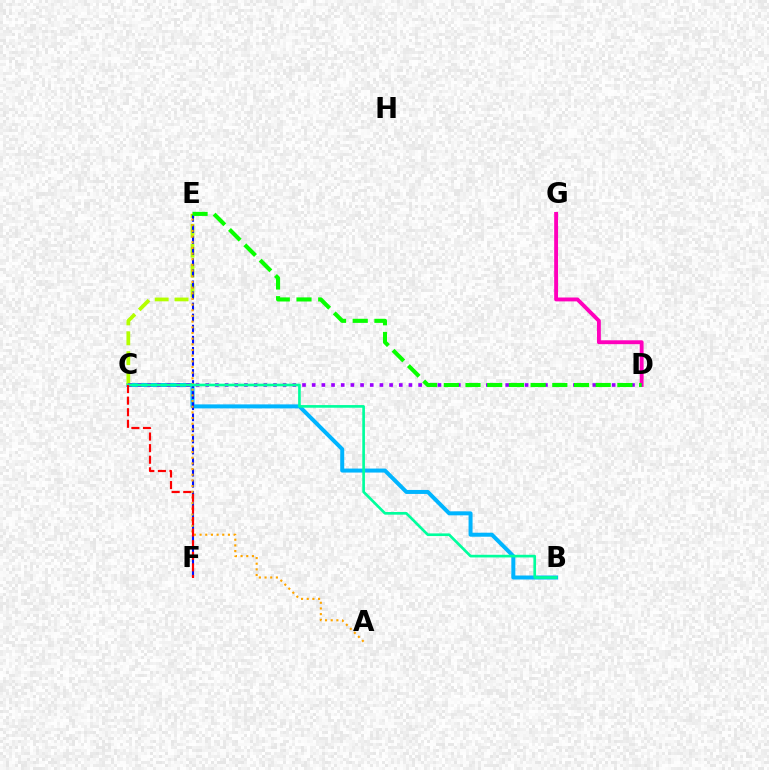{('B', 'C'): [{'color': '#00b5ff', 'line_style': 'solid', 'thickness': 2.88}, {'color': '#00ff9d', 'line_style': 'solid', 'thickness': 1.91}], ('C', 'E'): [{'color': '#b3ff00', 'line_style': 'dashed', 'thickness': 2.7}], ('E', 'F'): [{'color': '#0010ff', 'line_style': 'dashed', 'thickness': 1.5}], ('A', 'E'): [{'color': '#ffa500', 'line_style': 'dotted', 'thickness': 1.54}], ('D', 'G'): [{'color': '#ff00bd', 'line_style': 'solid', 'thickness': 2.8}], ('C', 'D'): [{'color': '#9b00ff', 'line_style': 'dotted', 'thickness': 2.63}], ('D', 'E'): [{'color': '#08ff00', 'line_style': 'dashed', 'thickness': 2.95}], ('C', 'F'): [{'color': '#ff0000', 'line_style': 'dashed', 'thickness': 1.57}]}